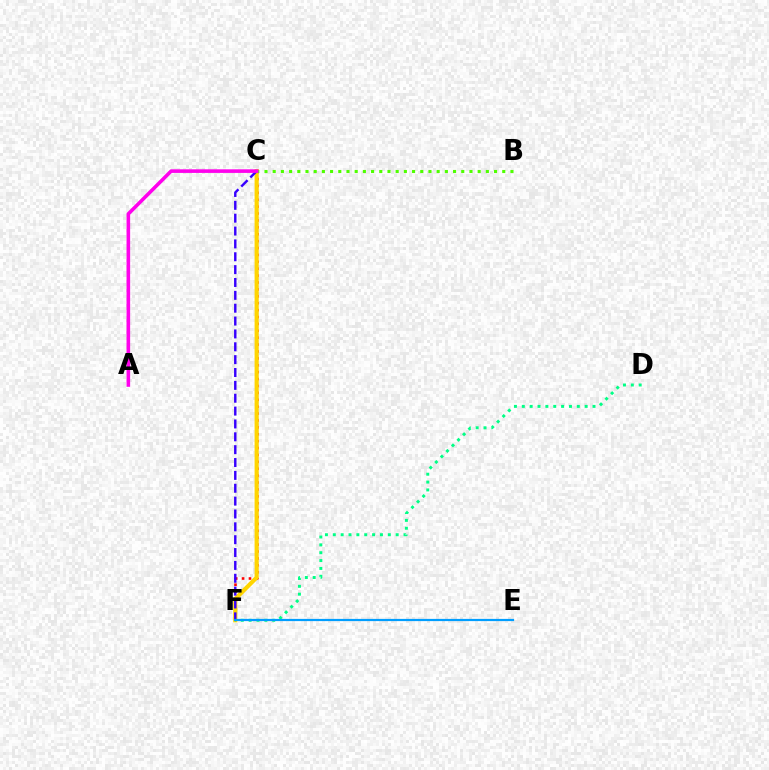{('C', 'F'): [{'color': '#ff0000', 'line_style': 'dotted', 'thickness': 1.87}, {'color': '#ffd500', 'line_style': 'solid', 'thickness': 2.99}, {'color': '#3700ff', 'line_style': 'dashed', 'thickness': 1.75}], ('D', 'F'): [{'color': '#00ff86', 'line_style': 'dotted', 'thickness': 2.14}], ('B', 'C'): [{'color': '#4fff00', 'line_style': 'dotted', 'thickness': 2.23}], ('E', 'F'): [{'color': '#009eff', 'line_style': 'solid', 'thickness': 1.59}], ('A', 'C'): [{'color': '#ff00ed', 'line_style': 'solid', 'thickness': 2.59}]}